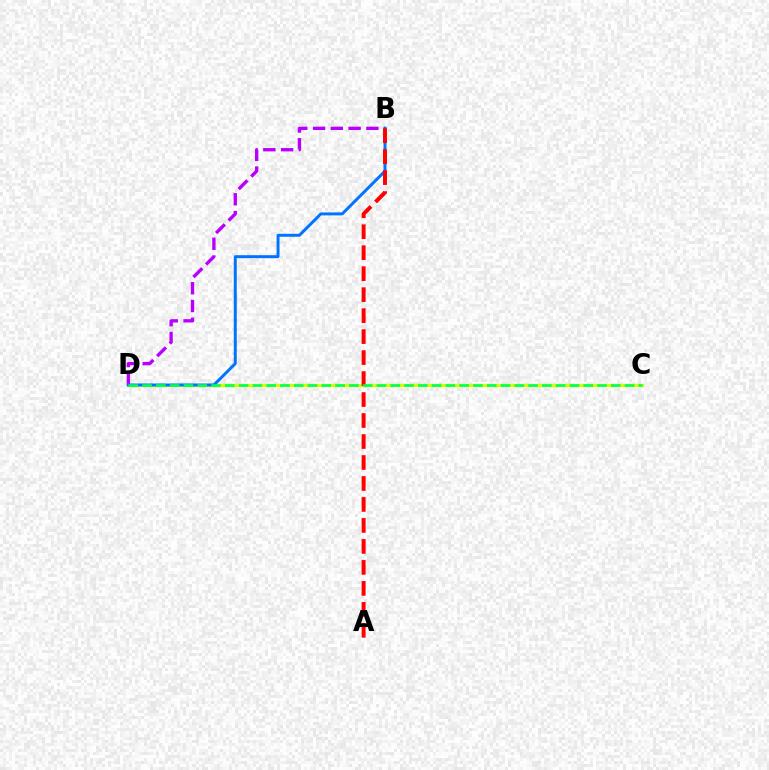{('C', 'D'): [{'color': '#d1ff00', 'line_style': 'solid', 'thickness': 2.35}, {'color': '#00ff5c', 'line_style': 'dashed', 'thickness': 1.87}], ('B', 'D'): [{'color': '#b900ff', 'line_style': 'dashed', 'thickness': 2.41}, {'color': '#0074ff', 'line_style': 'solid', 'thickness': 2.14}], ('A', 'B'): [{'color': '#ff0000', 'line_style': 'dashed', 'thickness': 2.85}]}